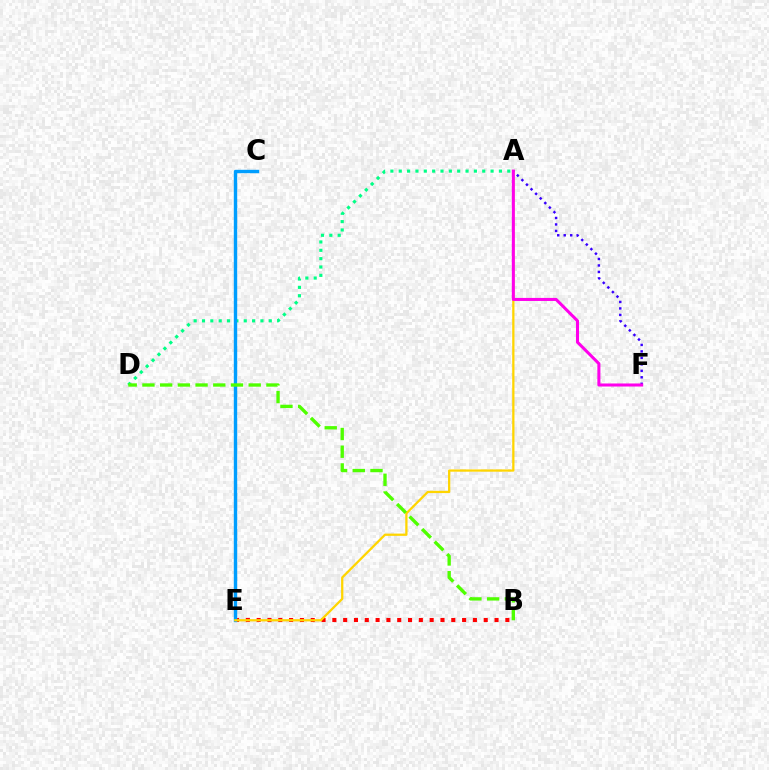{('B', 'E'): [{'color': '#ff0000', 'line_style': 'dotted', 'thickness': 2.94}], ('A', 'D'): [{'color': '#00ff86', 'line_style': 'dotted', 'thickness': 2.27}], ('C', 'E'): [{'color': '#009eff', 'line_style': 'solid', 'thickness': 2.45}], ('A', 'E'): [{'color': '#ffd500', 'line_style': 'solid', 'thickness': 1.63}], ('A', 'F'): [{'color': '#3700ff', 'line_style': 'dotted', 'thickness': 1.76}, {'color': '#ff00ed', 'line_style': 'solid', 'thickness': 2.19}], ('B', 'D'): [{'color': '#4fff00', 'line_style': 'dashed', 'thickness': 2.41}]}